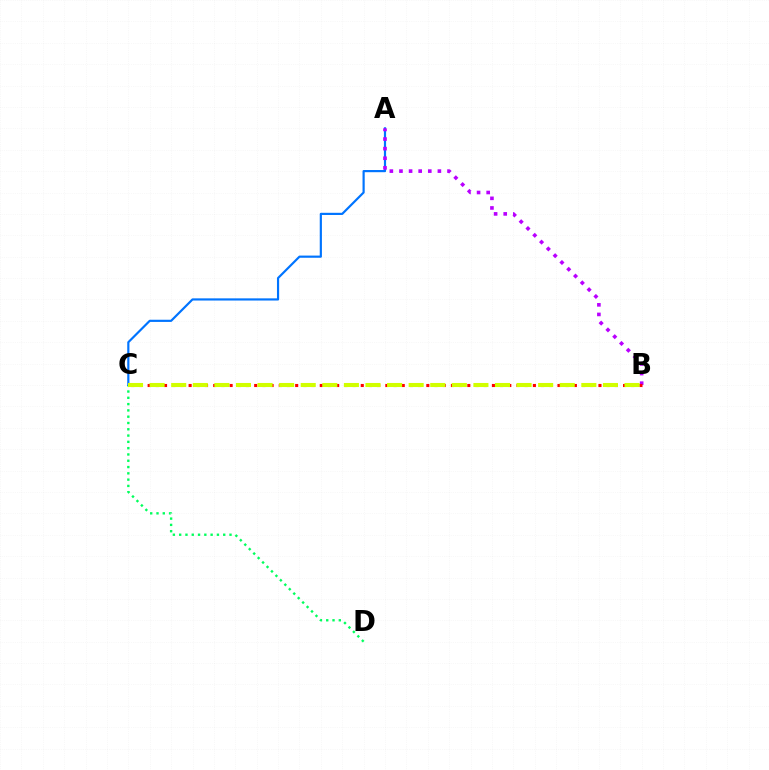{('C', 'D'): [{'color': '#00ff5c', 'line_style': 'dotted', 'thickness': 1.71}], ('A', 'C'): [{'color': '#0074ff', 'line_style': 'solid', 'thickness': 1.57}], ('A', 'B'): [{'color': '#b900ff', 'line_style': 'dotted', 'thickness': 2.61}], ('B', 'C'): [{'color': '#ff0000', 'line_style': 'dotted', 'thickness': 2.23}, {'color': '#d1ff00', 'line_style': 'dashed', 'thickness': 2.93}]}